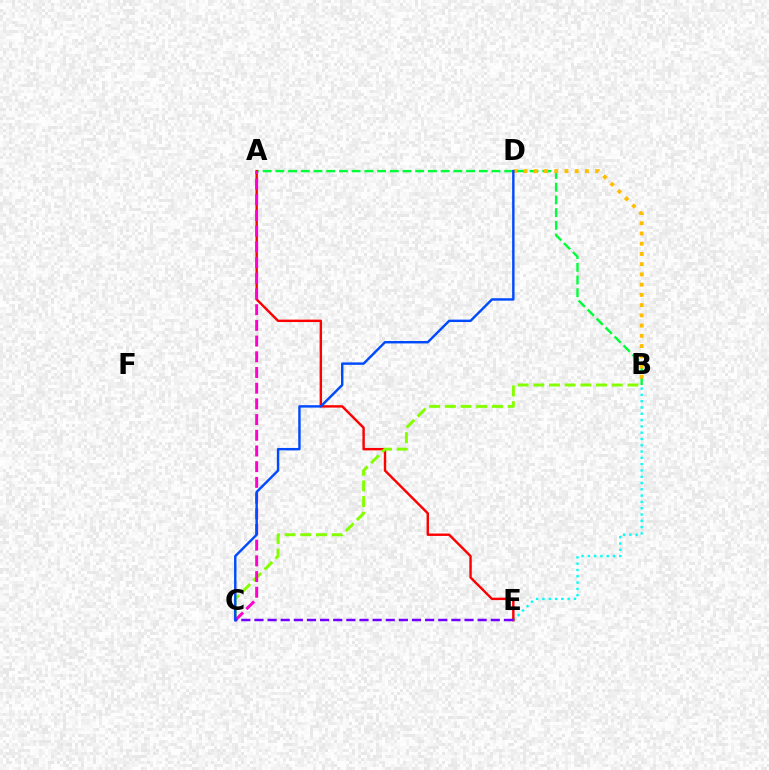{('B', 'E'): [{'color': '#00fff6', 'line_style': 'dotted', 'thickness': 1.71}], ('A', 'B'): [{'color': '#00ff39', 'line_style': 'dashed', 'thickness': 1.73}], ('B', 'D'): [{'color': '#ffbd00', 'line_style': 'dotted', 'thickness': 2.78}], ('A', 'E'): [{'color': '#ff0000', 'line_style': 'solid', 'thickness': 1.74}], ('B', 'C'): [{'color': '#84ff00', 'line_style': 'dashed', 'thickness': 2.13}], ('A', 'C'): [{'color': '#ff00cf', 'line_style': 'dashed', 'thickness': 2.13}], ('C', 'E'): [{'color': '#7200ff', 'line_style': 'dashed', 'thickness': 1.78}], ('C', 'D'): [{'color': '#004bff', 'line_style': 'solid', 'thickness': 1.75}]}